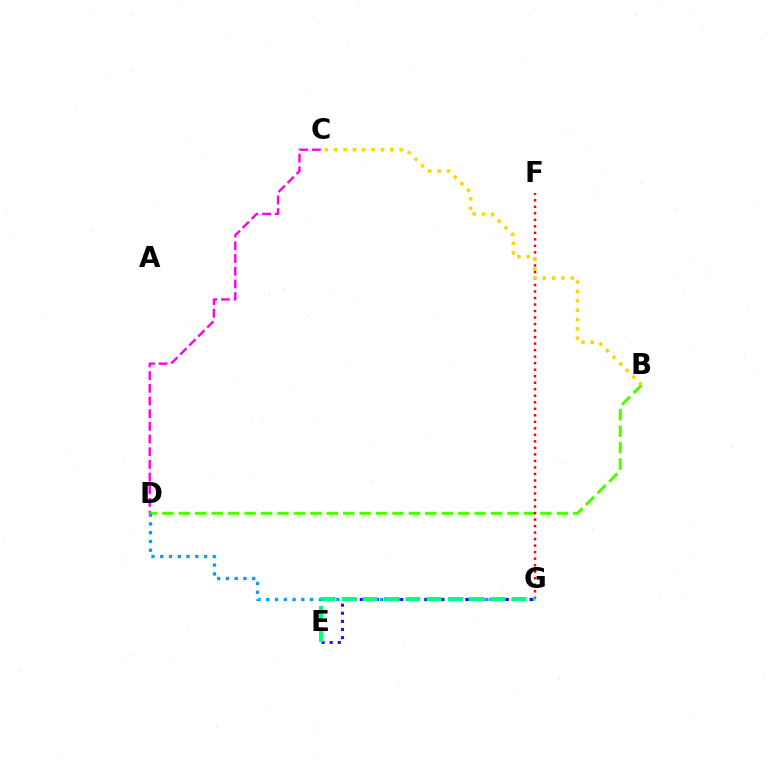{('C', 'D'): [{'color': '#ff00ed', 'line_style': 'dashed', 'thickness': 1.72}], ('B', 'D'): [{'color': '#4fff00', 'line_style': 'dashed', 'thickness': 2.23}], ('D', 'G'): [{'color': '#009eff', 'line_style': 'dotted', 'thickness': 2.38}], ('F', 'G'): [{'color': '#ff0000', 'line_style': 'dotted', 'thickness': 1.77}], ('E', 'G'): [{'color': '#3700ff', 'line_style': 'dotted', 'thickness': 2.21}, {'color': '#00ff86', 'line_style': 'dashed', 'thickness': 2.89}], ('B', 'C'): [{'color': '#ffd500', 'line_style': 'dotted', 'thickness': 2.54}]}